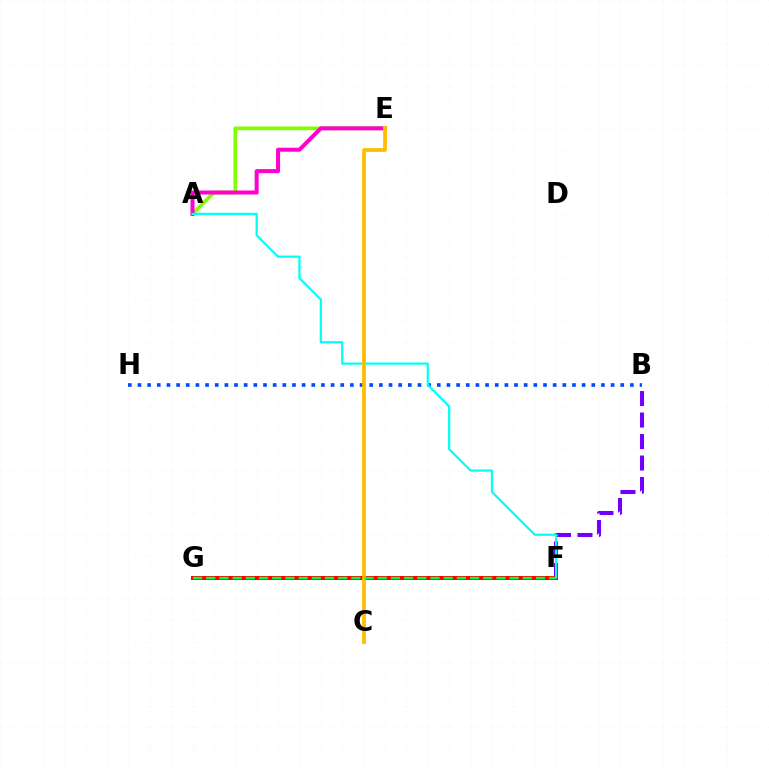{('B', 'H'): [{'color': '#004bff', 'line_style': 'dotted', 'thickness': 2.62}], ('B', 'F'): [{'color': '#7200ff', 'line_style': 'dashed', 'thickness': 2.92}], ('F', 'G'): [{'color': '#ff0000', 'line_style': 'solid', 'thickness': 2.88}, {'color': '#00ff39', 'line_style': 'dashed', 'thickness': 1.79}], ('A', 'E'): [{'color': '#84ff00', 'line_style': 'solid', 'thickness': 2.68}, {'color': '#ff00cf', 'line_style': 'solid', 'thickness': 2.89}], ('A', 'F'): [{'color': '#00fff6', 'line_style': 'solid', 'thickness': 1.6}], ('C', 'E'): [{'color': '#ffbd00', 'line_style': 'solid', 'thickness': 2.7}]}